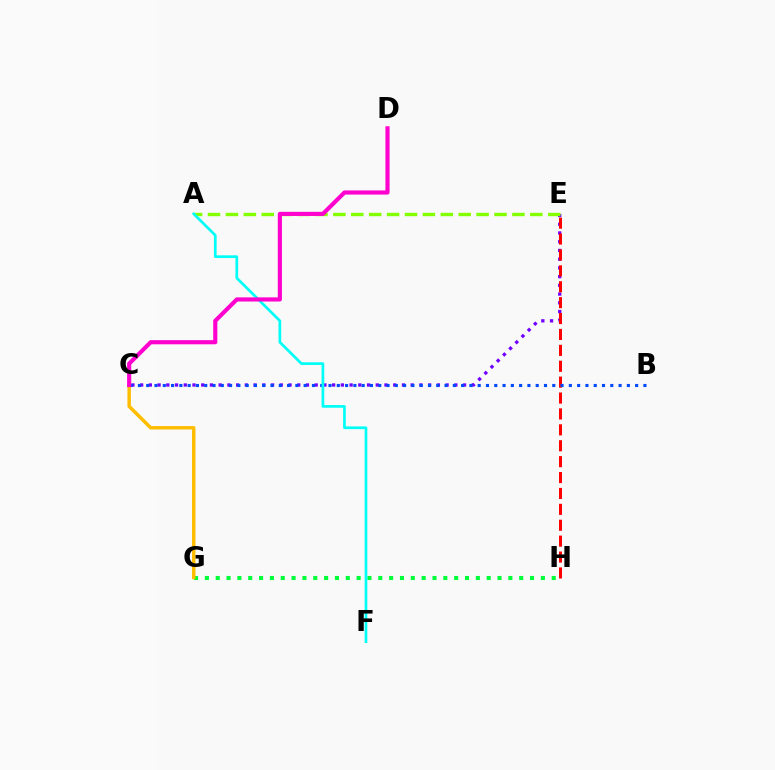{('C', 'E'): [{'color': '#7200ff', 'line_style': 'dotted', 'thickness': 2.37}], ('E', 'H'): [{'color': '#ff0000', 'line_style': 'dashed', 'thickness': 2.16}], ('G', 'H'): [{'color': '#00ff39', 'line_style': 'dotted', 'thickness': 2.94}], ('A', 'E'): [{'color': '#84ff00', 'line_style': 'dashed', 'thickness': 2.43}], ('B', 'C'): [{'color': '#004bff', 'line_style': 'dotted', 'thickness': 2.25}], ('A', 'F'): [{'color': '#00fff6', 'line_style': 'solid', 'thickness': 1.95}], ('C', 'G'): [{'color': '#ffbd00', 'line_style': 'solid', 'thickness': 2.49}], ('C', 'D'): [{'color': '#ff00cf', 'line_style': 'solid', 'thickness': 2.98}]}